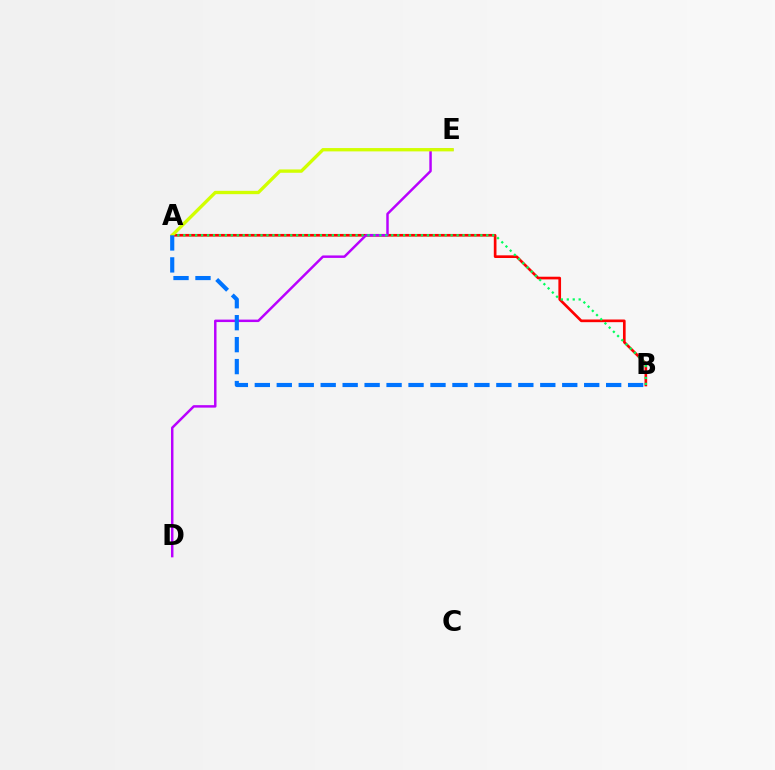{('A', 'B'): [{'color': '#ff0000', 'line_style': 'solid', 'thickness': 1.92}, {'color': '#00ff5c', 'line_style': 'dotted', 'thickness': 1.61}, {'color': '#0074ff', 'line_style': 'dashed', 'thickness': 2.98}], ('D', 'E'): [{'color': '#b900ff', 'line_style': 'solid', 'thickness': 1.78}], ('A', 'E'): [{'color': '#d1ff00', 'line_style': 'solid', 'thickness': 2.4}]}